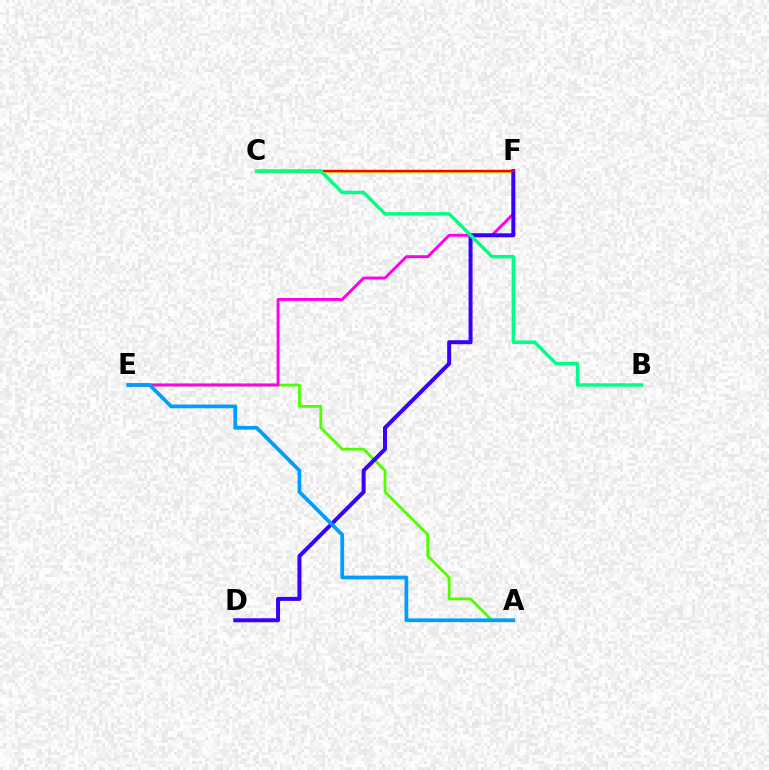{('A', 'E'): [{'color': '#4fff00', 'line_style': 'solid', 'thickness': 2.02}, {'color': '#009eff', 'line_style': 'solid', 'thickness': 2.7}], ('E', 'F'): [{'color': '#ff00ed', 'line_style': 'solid', 'thickness': 2.1}], ('C', 'F'): [{'color': '#ffd500', 'line_style': 'solid', 'thickness': 2.12}, {'color': '#ff0000', 'line_style': 'solid', 'thickness': 1.72}], ('D', 'F'): [{'color': '#3700ff', 'line_style': 'solid', 'thickness': 2.87}], ('B', 'C'): [{'color': '#00ff86', 'line_style': 'solid', 'thickness': 2.5}]}